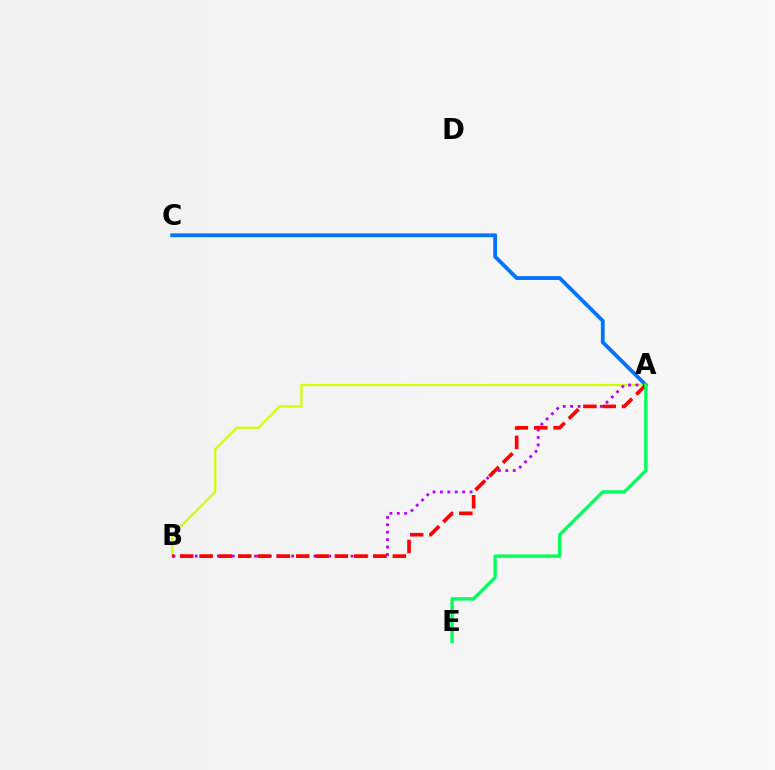{('A', 'B'): [{'color': '#d1ff00', 'line_style': 'solid', 'thickness': 1.6}, {'color': '#b900ff', 'line_style': 'dotted', 'thickness': 2.02}, {'color': '#ff0000', 'line_style': 'dashed', 'thickness': 2.63}], ('A', 'C'): [{'color': '#0074ff', 'line_style': 'solid', 'thickness': 2.75}], ('A', 'E'): [{'color': '#00ff5c', 'line_style': 'solid', 'thickness': 2.41}]}